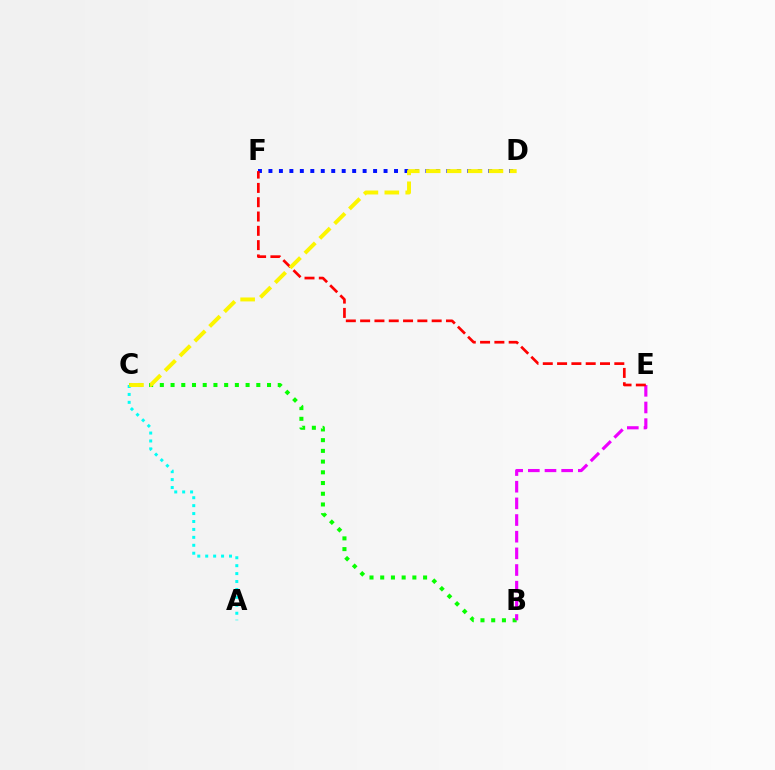{('B', 'C'): [{'color': '#08ff00', 'line_style': 'dotted', 'thickness': 2.91}], ('B', 'E'): [{'color': '#ee00ff', 'line_style': 'dashed', 'thickness': 2.26}], ('D', 'F'): [{'color': '#0010ff', 'line_style': 'dotted', 'thickness': 2.84}], ('A', 'C'): [{'color': '#00fff6', 'line_style': 'dotted', 'thickness': 2.15}], ('E', 'F'): [{'color': '#ff0000', 'line_style': 'dashed', 'thickness': 1.94}], ('C', 'D'): [{'color': '#fcf500', 'line_style': 'dashed', 'thickness': 2.84}]}